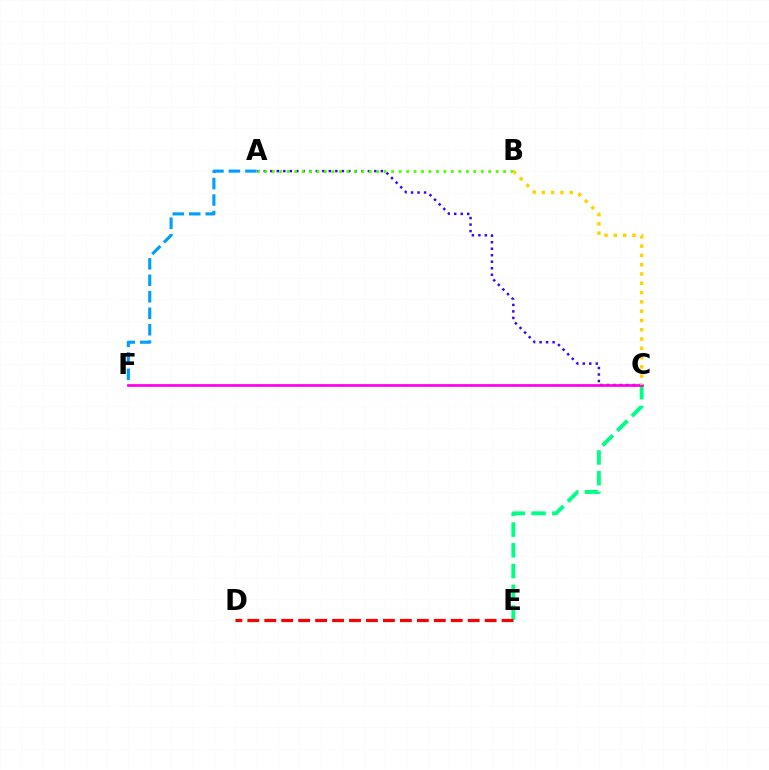{('A', 'C'): [{'color': '#3700ff', 'line_style': 'dotted', 'thickness': 1.77}], ('A', 'F'): [{'color': '#009eff', 'line_style': 'dashed', 'thickness': 2.24}], ('A', 'B'): [{'color': '#4fff00', 'line_style': 'dotted', 'thickness': 2.03}], ('C', 'E'): [{'color': '#00ff86', 'line_style': 'dashed', 'thickness': 2.82}], ('C', 'F'): [{'color': '#ff00ed', 'line_style': 'solid', 'thickness': 1.96}], ('B', 'C'): [{'color': '#ffd500', 'line_style': 'dotted', 'thickness': 2.52}], ('D', 'E'): [{'color': '#ff0000', 'line_style': 'dashed', 'thickness': 2.3}]}